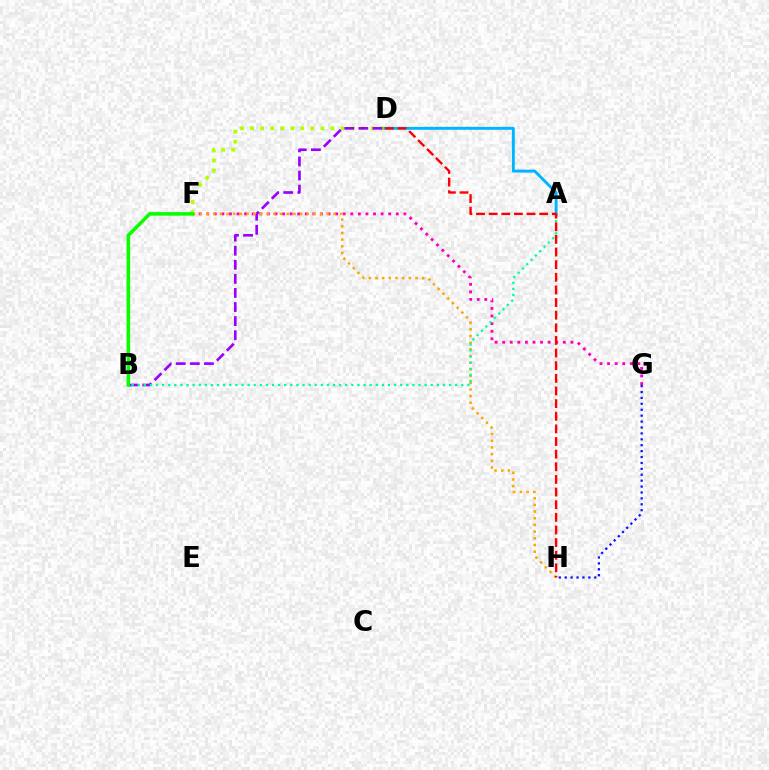{('F', 'G'): [{'color': '#ff00bd', 'line_style': 'dotted', 'thickness': 2.06}], ('G', 'H'): [{'color': '#0010ff', 'line_style': 'dotted', 'thickness': 1.61}], ('D', 'F'): [{'color': '#b3ff00', 'line_style': 'dotted', 'thickness': 2.73}], ('B', 'D'): [{'color': '#9b00ff', 'line_style': 'dashed', 'thickness': 1.91}], ('F', 'H'): [{'color': '#ffa500', 'line_style': 'dotted', 'thickness': 1.82}], ('A', 'D'): [{'color': '#00b5ff', 'line_style': 'solid', 'thickness': 2.11}], ('B', 'F'): [{'color': '#08ff00', 'line_style': 'solid', 'thickness': 2.57}], ('A', 'B'): [{'color': '#00ff9d', 'line_style': 'dotted', 'thickness': 1.66}], ('D', 'H'): [{'color': '#ff0000', 'line_style': 'dashed', 'thickness': 1.72}]}